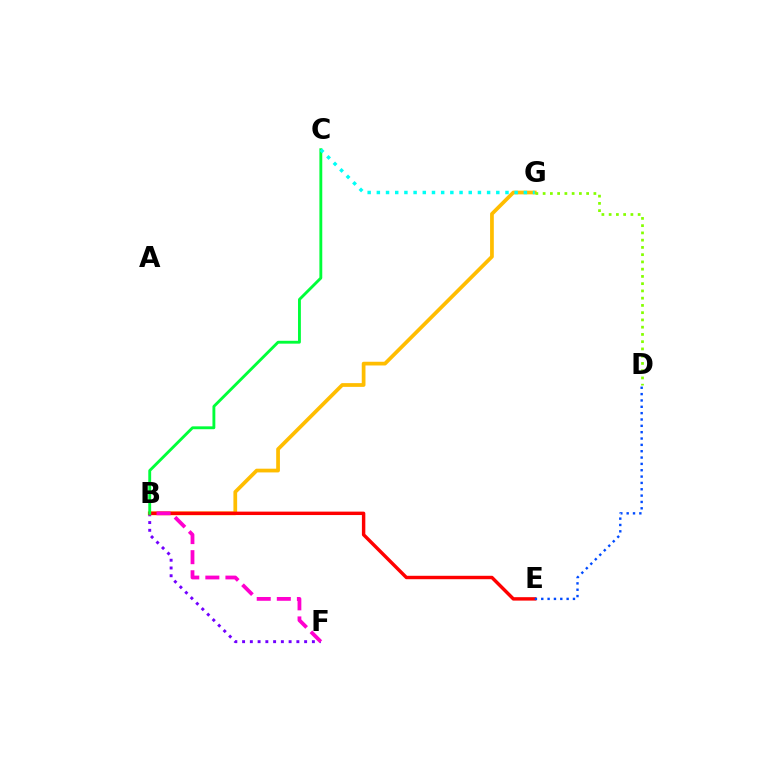{('B', 'F'): [{'color': '#7200ff', 'line_style': 'dotted', 'thickness': 2.11}, {'color': '#ff00cf', 'line_style': 'dashed', 'thickness': 2.73}], ('B', 'G'): [{'color': '#ffbd00', 'line_style': 'solid', 'thickness': 2.69}], ('D', 'G'): [{'color': '#84ff00', 'line_style': 'dotted', 'thickness': 1.97}], ('B', 'E'): [{'color': '#ff0000', 'line_style': 'solid', 'thickness': 2.47}], ('B', 'C'): [{'color': '#00ff39', 'line_style': 'solid', 'thickness': 2.06}], ('C', 'G'): [{'color': '#00fff6', 'line_style': 'dotted', 'thickness': 2.5}], ('D', 'E'): [{'color': '#004bff', 'line_style': 'dotted', 'thickness': 1.72}]}